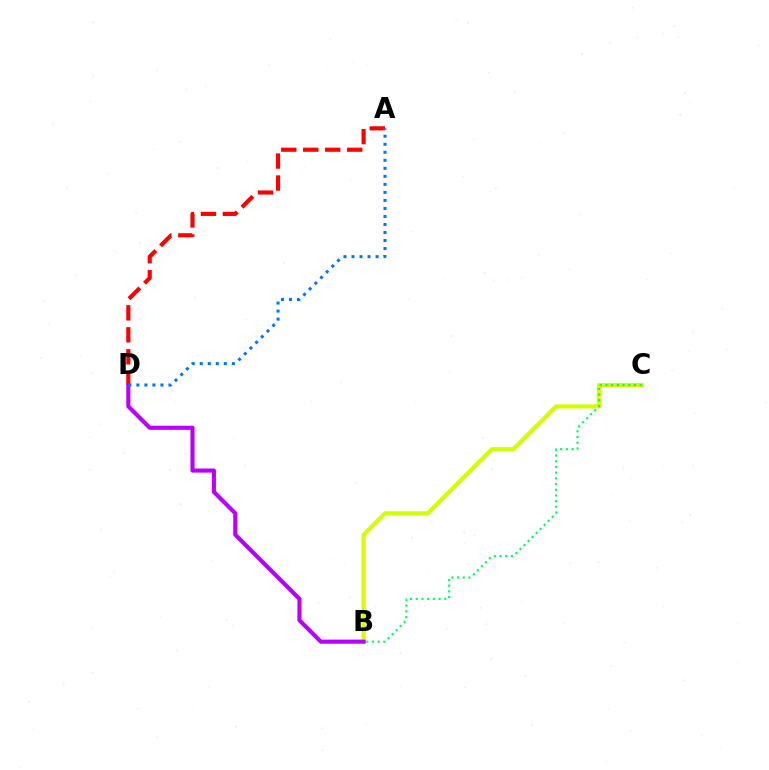{('B', 'C'): [{'color': '#d1ff00', 'line_style': 'solid', 'thickness': 2.97}, {'color': '#00ff5c', 'line_style': 'dotted', 'thickness': 1.55}], ('A', 'D'): [{'color': '#ff0000', 'line_style': 'dashed', 'thickness': 2.99}, {'color': '#0074ff', 'line_style': 'dotted', 'thickness': 2.18}], ('B', 'D'): [{'color': '#b900ff', 'line_style': 'solid', 'thickness': 2.96}]}